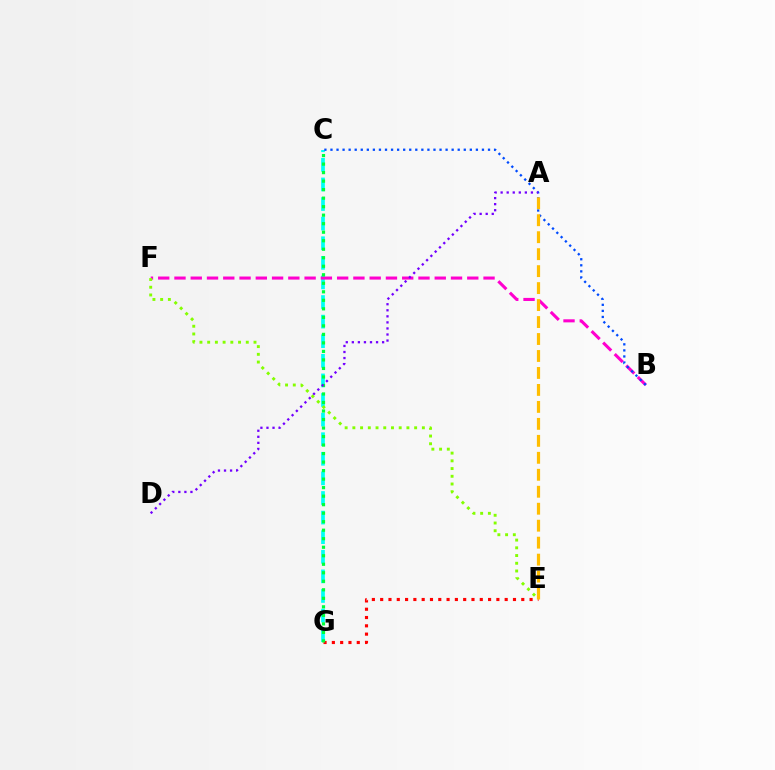{('C', 'G'): [{'color': '#00fff6', 'line_style': 'dashed', 'thickness': 2.66}, {'color': '#00ff39', 'line_style': 'dotted', 'thickness': 2.31}], ('B', 'F'): [{'color': '#ff00cf', 'line_style': 'dashed', 'thickness': 2.21}], ('E', 'G'): [{'color': '#ff0000', 'line_style': 'dotted', 'thickness': 2.26}], ('B', 'C'): [{'color': '#004bff', 'line_style': 'dotted', 'thickness': 1.65}], ('A', 'E'): [{'color': '#ffbd00', 'line_style': 'dashed', 'thickness': 2.31}], ('E', 'F'): [{'color': '#84ff00', 'line_style': 'dotted', 'thickness': 2.1}], ('A', 'D'): [{'color': '#7200ff', 'line_style': 'dotted', 'thickness': 1.65}]}